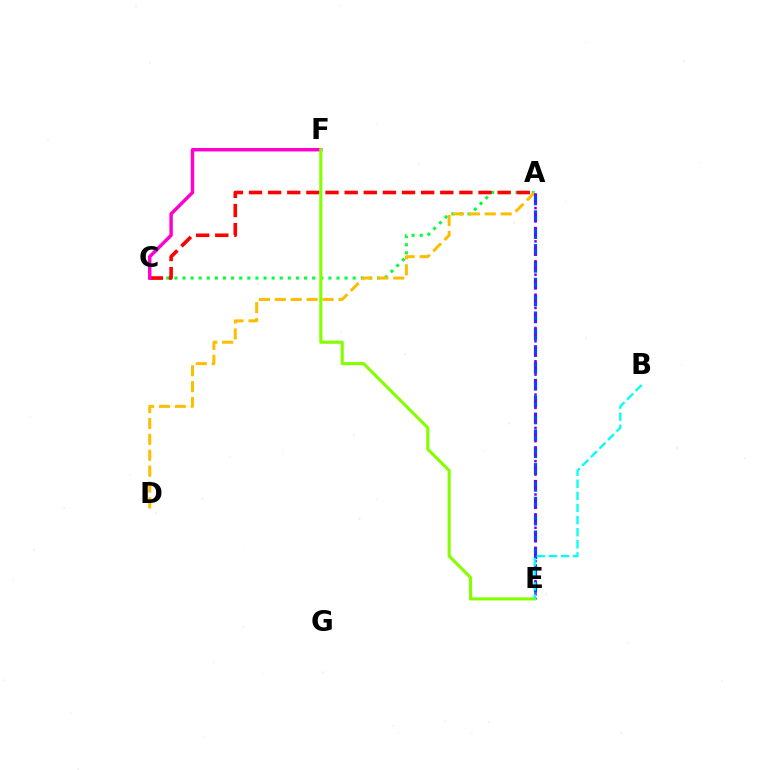{('A', 'C'): [{'color': '#00ff39', 'line_style': 'dotted', 'thickness': 2.2}, {'color': '#ff0000', 'line_style': 'dashed', 'thickness': 2.6}], ('A', 'D'): [{'color': '#ffbd00', 'line_style': 'dashed', 'thickness': 2.16}], ('A', 'E'): [{'color': '#004bff', 'line_style': 'dashed', 'thickness': 2.29}, {'color': '#7200ff', 'line_style': 'dotted', 'thickness': 1.81}], ('C', 'F'): [{'color': '#ff00cf', 'line_style': 'solid', 'thickness': 2.48}], ('E', 'F'): [{'color': '#84ff00', 'line_style': 'solid', 'thickness': 2.24}], ('B', 'E'): [{'color': '#00fff6', 'line_style': 'dashed', 'thickness': 1.65}]}